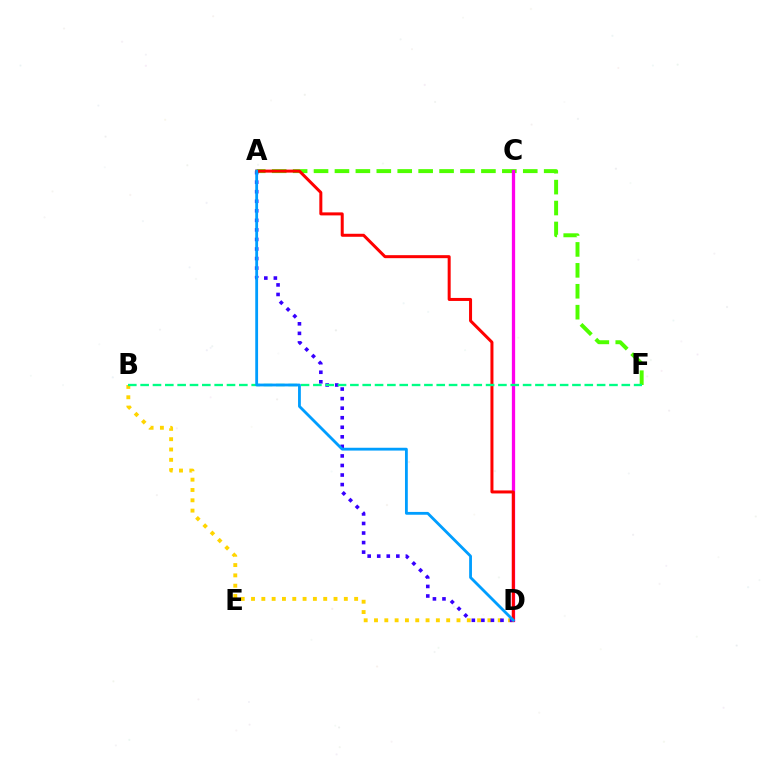{('B', 'D'): [{'color': '#ffd500', 'line_style': 'dotted', 'thickness': 2.8}], ('A', 'F'): [{'color': '#4fff00', 'line_style': 'dashed', 'thickness': 2.84}], ('A', 'D'): [{'color': '#3700ff', 'line_style': 'dotted', 'thickness': 2.59}, {'color': '#ff0000', 'line_style': 'solid', 'thickness': 2.17}, {'color': '#009eff', 'line_style': 'solid', 'thickness': 2.03}], ('C', 'D'): [{'color': '#ff00ed', 'line_style': 'solid', 'thickness': 2.36}], ('B', 'F'): [{'color': '#00ff86', 'line_style': 'dashed', 'thickness': 1.68}]}